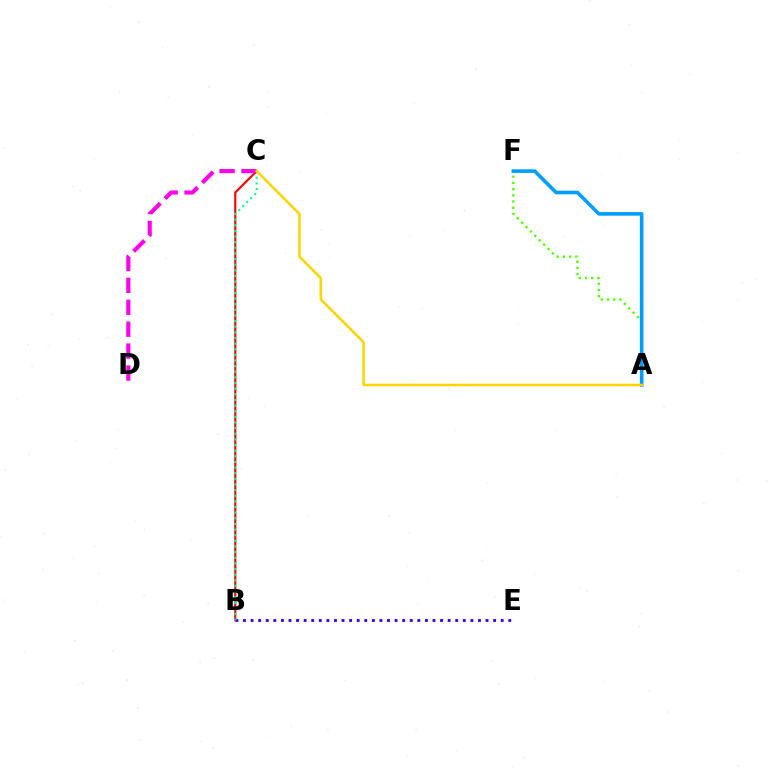{('B', 'C'): [{'color': '#ff0000', 'line_style': 'solid', 'thickness': 1.54}, {'color': '#00ff86', 'line_style': 'dotted', 'thickness': 1.53}], ('A', 'F'): [{'color': '#4fff00', 'line_style': 'dotted', 'thickness': 1.69}, {'color': '#009eff', 'line_style': 'solid', 'thickness': 2.6}], ('B', 'E'): [{'color': '#3700ff', 'line_style': 'dotted', 'thickness': 2.06}], ('C', 'D'): [{'color': '#ff00ed', 'line_style': 'dashed', 'thickness': 2.98}], ('A', 'C'): [{'color': '#ffd500', 'line_style': 'solid', 'thickness': 1.85}]}